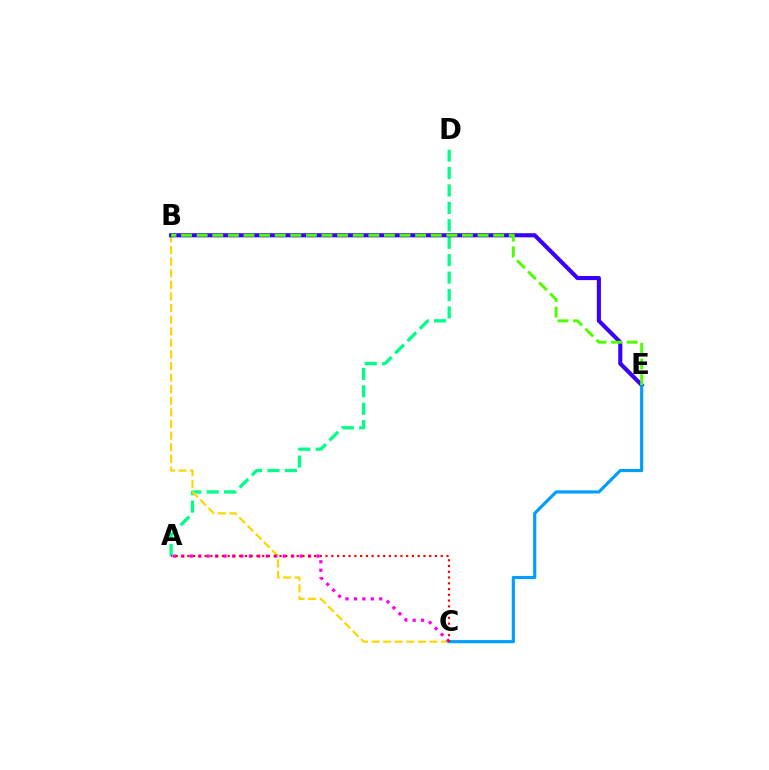{('A', 'D'): [{'color': '#00ff86', 'line_style': 'dashed', 'thickness': 2.37}], ('B', 'C'): [{'color': '#ffd500', 'line_style': 'dashed', 'thickness': 1.58}], ('B', 'E'): [{'color': '#3700ff', 'line_style': 'solid', 'thickness': 2.95}, {'color': '#4fff00', 'line_style': 'dashed', 'thickness': 2.12}], ('A', 'C'): [{'color': '#ff00ed', 'line_style': 'dotted', 'thickness': 2.3}, {'color': '#ff0000', 'line_style': 'dotted', 'thickness': 1.56}], ('C', 'E'): [{'color': '#009eff', 'line_style': 'solid', 'thickness': 2.26}]}